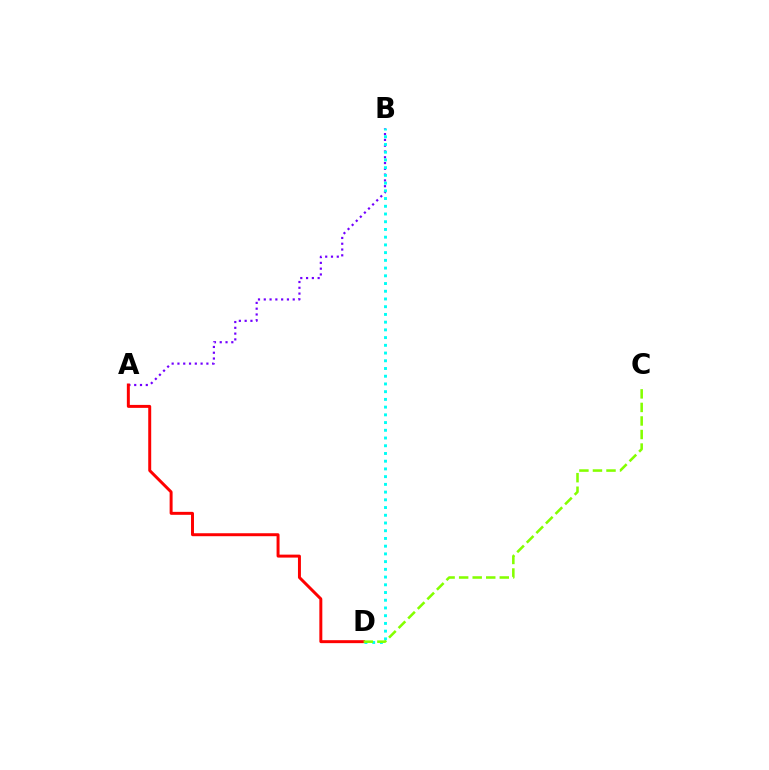{('A', 'B'): [{'color': '#7200ff', 'line_style': 'dotted', 'thickness': 1.57}], ('A', 'D'): [{'color': '#ff0000', 'line_style': 'solid', 'thickness': 2.13}], ('B', 'D'): [{'color': '#00fff6', 'line_style': 'dotted', 'thickness': 2.1}], ('C', 'D'): [{'color': '#84ff00', 'line_style': 'dashed', 'thickness': 1.84}]}